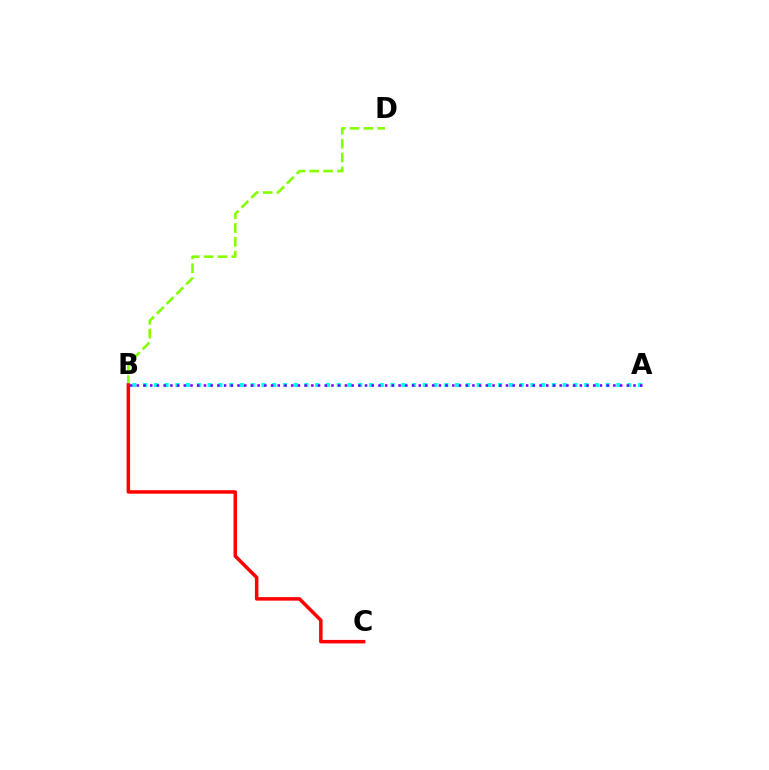{('B', 'D'): [{'color': '#84ff00', 'line_style': 'dashed', 'thickness': 1.88}], ('A', 'B'): [{'color': '#00fff6', 'line_style': 'dotted', 'thickness': 2.92}, {'color': '#7200ff', 'line_style': 'dotted', 'thickness': 1.82}], ('B', 'C'): [{'color': '#ff0000', 'line_style': 'solid', 'thickness': 2.52}]}